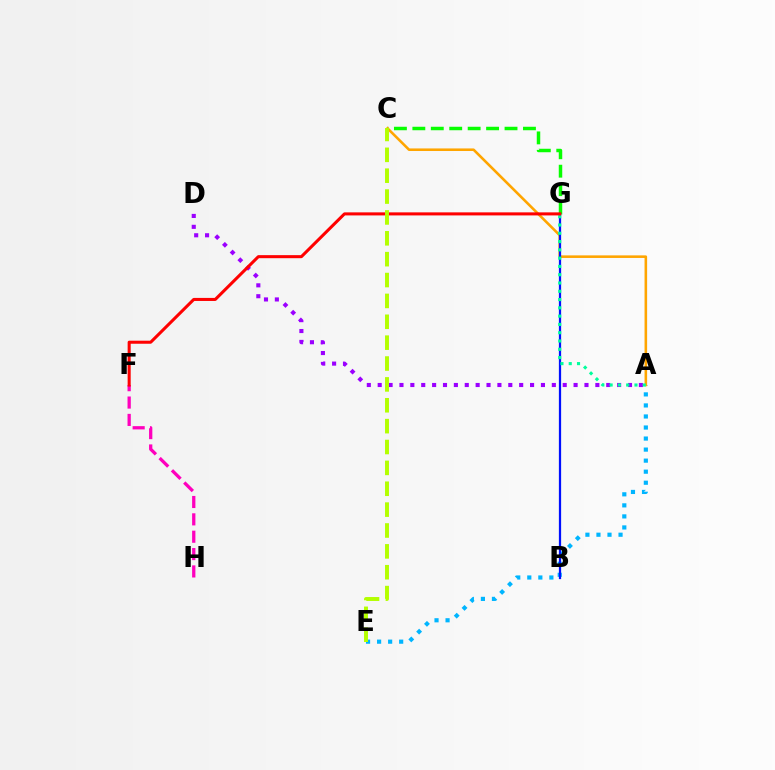{('F', 'H'): [{'color': '#ff00bd', 'line_style': 'dashed', 'thickness': 2.36}], ('A', 'E'): [{'color': '#00b5ff', 'line_style': 'dotted', 'thickness': 3.0}], ('C', 'G'): [{'color': '#08ff00', 'line_style': 'dashed', 'thickness': 2.5}], ('A', 'C'): [{'color': '#ffa500', 'line_style': 'solid', 'thickness': 1.86}], ('A', 'D'): [{'color': '#9b00ff', 'line_style': 'dotted', 'thickness': 2.96}], ('B', 'G'): [{'color': '#0010ff', 'line_style': 'solid', 'thickness': 1.61}], ('A', 'G'): [{'color': '#00ff9d', 'line_style': 'dotted', 'thickness': 2.25}], ('F', 'G'): [{'color': '#ff0000', 'line_style': 'solid', 'thickness': 2.2}], ('C', 'E'): [{'color': '#b3ff00', 'line_style': 'dashed', 'thickness': 2.84}]}